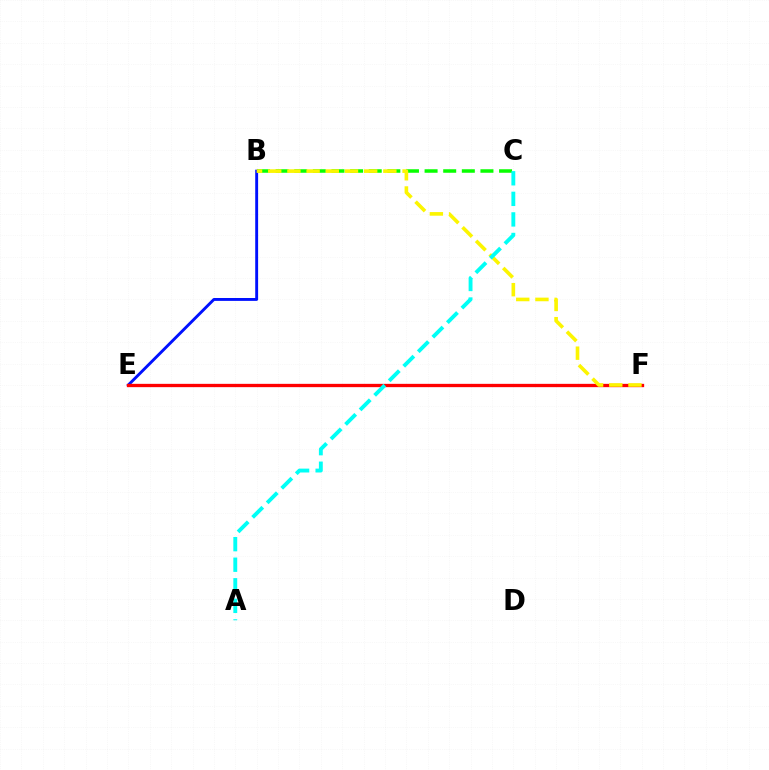{('B', 'C'): [{'color': '#08ff00', 'line_style': 'dashed', 'thickness': 2.53}], ('B', 'E'): [{'color': '#0010ff', 'line_style': 'solid', 'thickness': 2.08}], ('E', 'F'): [{'color': '#ee00ff', 'line_style': 'solid', 'thickness': 2.18}, {'color': '#ff0000', 'line_style': 'solid', 'thickness': 2.37}], ('B', 'F'): [{'color': '#fcf500', 'line_style': 'dashed', 'thickness': 2.61}], ('A', 'C'): [{'color': '#00fff6', 'line_style': 'dashed', 'thickness': 2.79}]}